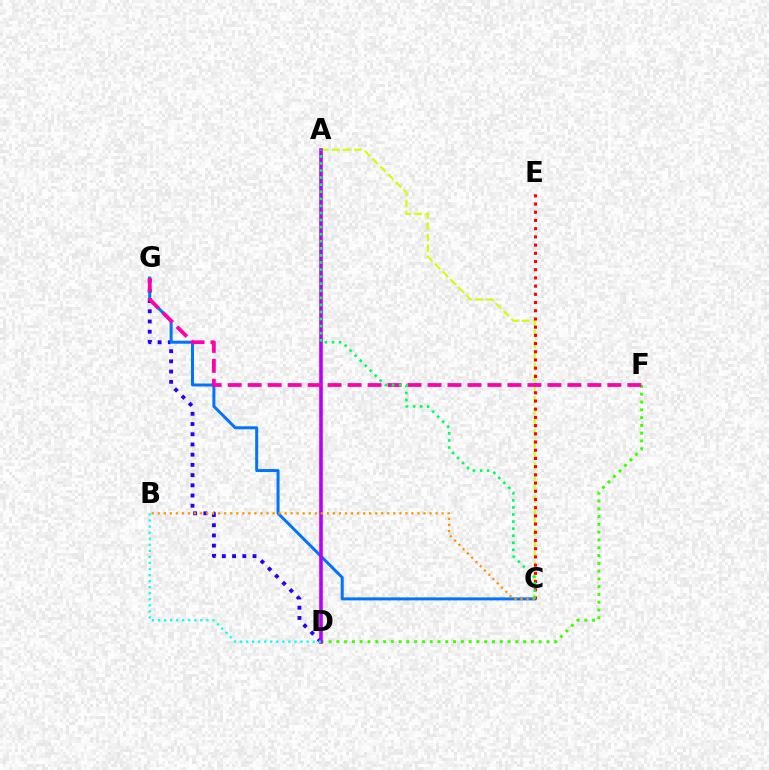{('A', 'C'): [{'color': '#d1ff00', 'line_style': 'dashed', 'thickness': 1.5}, {'color': '#00ff5c', 'line_style': 'dotted', 'thickness': 1.92}], ('D', 'F'): [{'color': '#3dff00', 'line_style': 'dotted', 'thickness': 2.11}], ('D', 'G'): [{'color': '#2500ff', 'line_style': 'dotted', 'thickness': 2.78}], ('C', 'G'): [{'color': '#0074ff', 'line_style': 'solid', 'thickness': 2.16}], ('A', 'D'): [{'color': '#b900ff', 'line_style': 'solid', 'thickness': 2.6}], ('C', 'E'): [{'color': '#ff0000', 'line_style': 'dotted', 'thickness': 2.23}], ('F', 'G'): [{'color': '#ff00ac', 'line_style': 'dashed', 'thickness': 2.71}], ('B', 'C'): [{'color': '#ff9400', 'line_style': 'dotted', 'thickness': 1.64}], ('B', 'D'): [{'color': '#00fff6', 'line_style': 'dotted', 'thickness': 1.65}]}